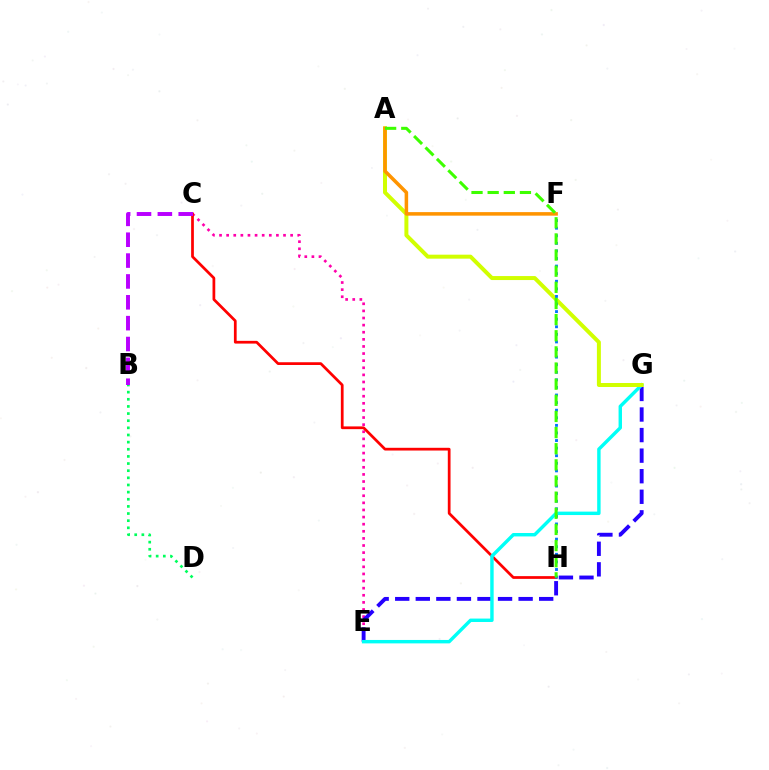{('C', 'E'): [{'color': '#ff00ac', 'line_style': 'dotted', 'thickness': 1.93}], ('C', 'H'): [{'color': '#ff0000', 'line_style': 'solid', 'thickness': 1.97}], ('E', 'G'): [{'color': '#2500ff', 'line_style': 'dashed', 'thickness': 2.79}, {'color': '#00fff6', 'line_style': 'solid', 'thickness': 2.46}], ('B', 'C'): [{'color': '#b900ff', 'line_style': 'dashed', 'thickness': 2.83}], ('A', 'G'): [{'color': '#d1ff00', 'line_style': 'solid', 'thickness': 2.87}], ('A', 'F'): [{'color': '#ff9400', 'line_style': 'solid', 'thickness': 2.55}], ('F', 'H'): [{'color': '#0074ff', 'line_style': 'dotted', 'thickness': 2.06}], ('B', 'D'): [{'color': '#00ff5c', 'line_style': 'dotted', 'thickness': 1.94}], ('A', 'H'): [{'color': '#3dff00', 'line_style': 'dashed', 'thickness': 2.19}]}